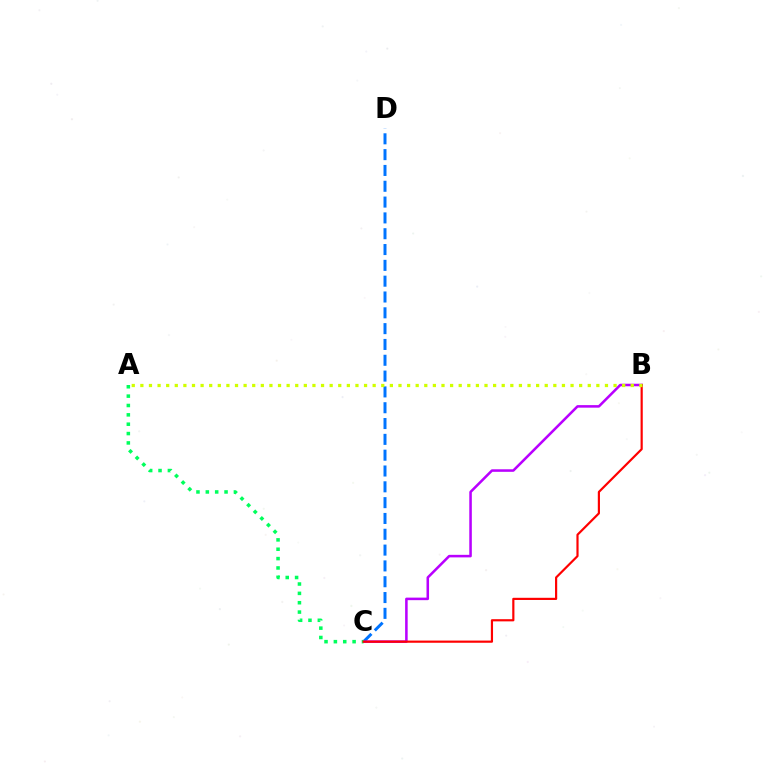{('C', 'D'): [{'color': '#0074ff', 'line_style': 'dashed', 'thickness': 2.15}], ('B', 'C'): [{'color': '#b900ff', 'line_style': 'solid', 'thickness': 1.83}, {'color': '#ff0000', 'line_style': 'solid', 'thickness': 1.57}], ('A', 'C'): [{'color': '#00ff5c', 'line_style': 'dotted', 'thickness': 2.54}], ('A', 'B'): [{'color': '#d1ff00', 'line_style': 'dotted', 'thickness': 2.34}]}